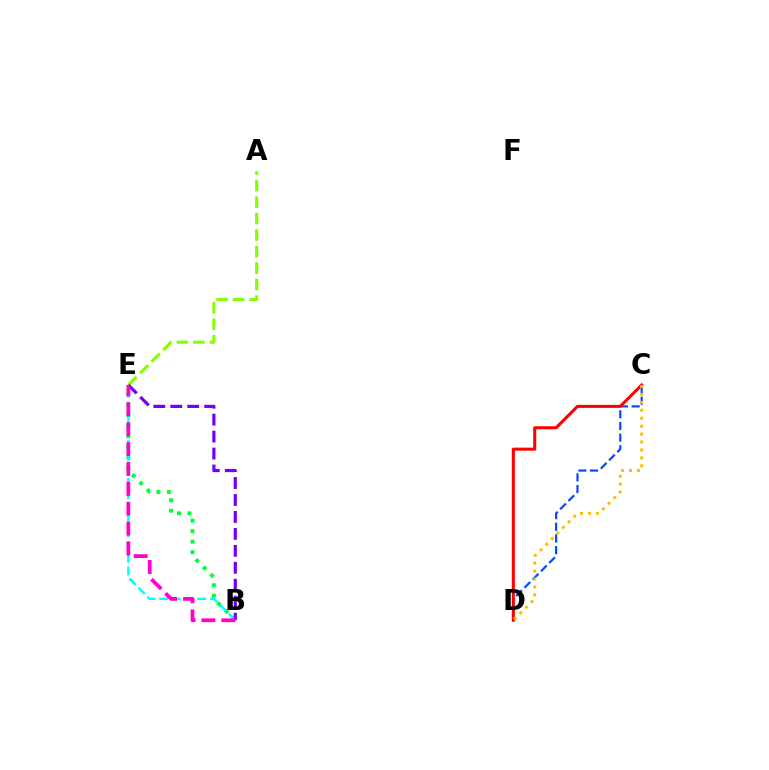{('B', 'E'): [{'color': '#00ff39', 'line_style': 'dotted', 'thickness': 2.85}, {'color': '#00fff6', 'line_style': 'dashed', 'thickness': 1.72}, {'color': '#7200ff', 'line_style': 'dashed', 'thickness': 2.3}, {'color': '#ff00cf', 'line_style': 'dashed', 'thickness': 2.7}], ('C', 'D'): [{'color': '#004bff', 'line_style': 'dashed', 'thickness': 1.58}, {'color': '#ff0000', 'line_style': 'solid', 'thickness': 2.19}, {'color': '#ffbd00', 'line_style': 'dotted', 'thickness': 2.16}], ('A', 'E'): [{'color': '#84ff00', 'line_style': 'dashed', 'thickness': 2.24}]}